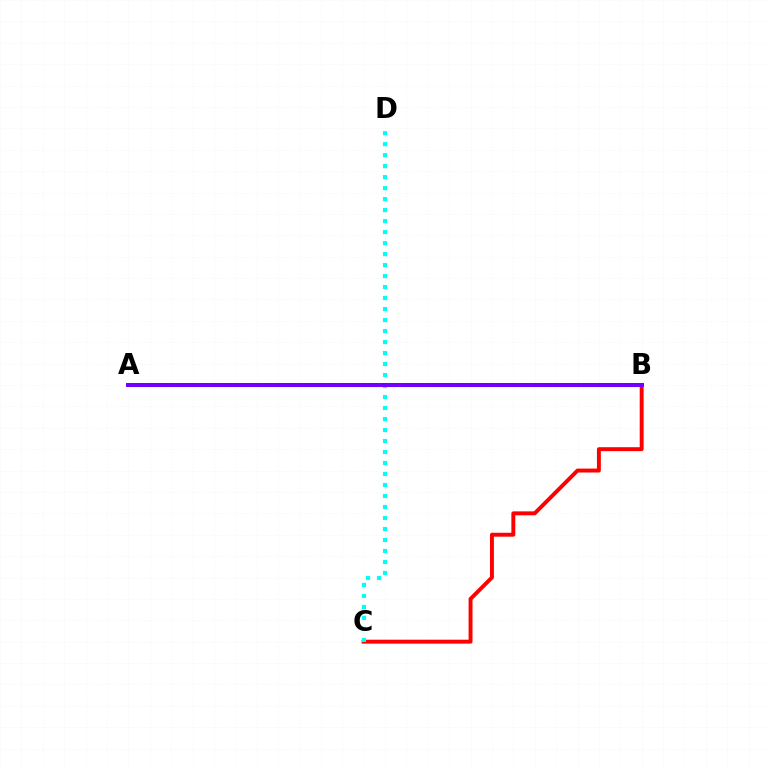{('B', 'C'): [{'color': '#ff0000', 'line_style': 'solid', 'thickness': 2.83}], ('C', 'D'): [{'color': '#00fff6', 'line_style': 'dotted', 'thickness': 2.99}], ('A', 'B'): [{'color': '#84ff00', 'line_style': 'dashed', 'thickness': 2.17}, {'color': '#7200ff', 'line_style': 'solid', 'thickness': 2.9}]}